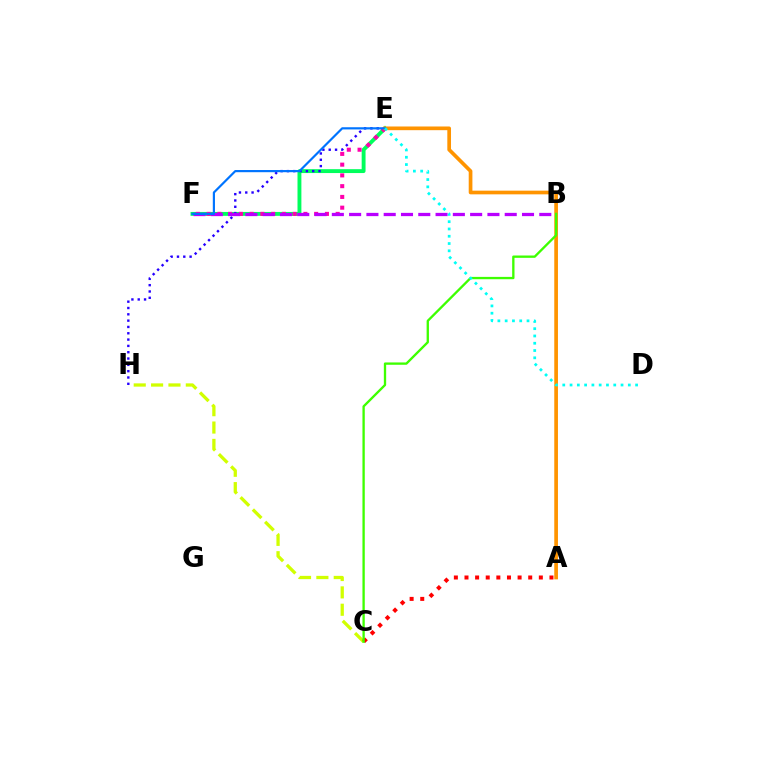{('E', 'F'): [{'color': '#00ff5c', 'line_style': 'solid', 'thickness': 2.79}, {'color': '#ff00ac', 'line_style': 'dotted', 'thickness': 2.92}, {'color': '#0074ff', 'line_style': 'solid', 'thickness': 1.57}], ('C', 'H'): [{'color': '#d1ff00', 'line_style': 'dashed', 'thickness': 2.36}], ('E', 'H'): [{'color': '#2500ff', 'line_style': 'dotted', 'thickness': 1.72}], ('A', 'C'): [{'color': '#ff0000', 'line_style': 'dotted', 'thickness': 2.89}], ('A', 'E'): [{'color': '#ff9400', 'line_style': 'solid', 'thickness': 2.66}], ('B', 'F'): [{'color': '#b900ff', 'line_style': 'dashed', 'thickness': 2.35}], ('B', 'C'): [{'color': '#3dff00', 'line_style': 'solid', 'thickness': 1.68}], ('D', 'E'): [{'color': '#00fff6', 'line_style': 'dotted', 'thickness': 1.98}]}